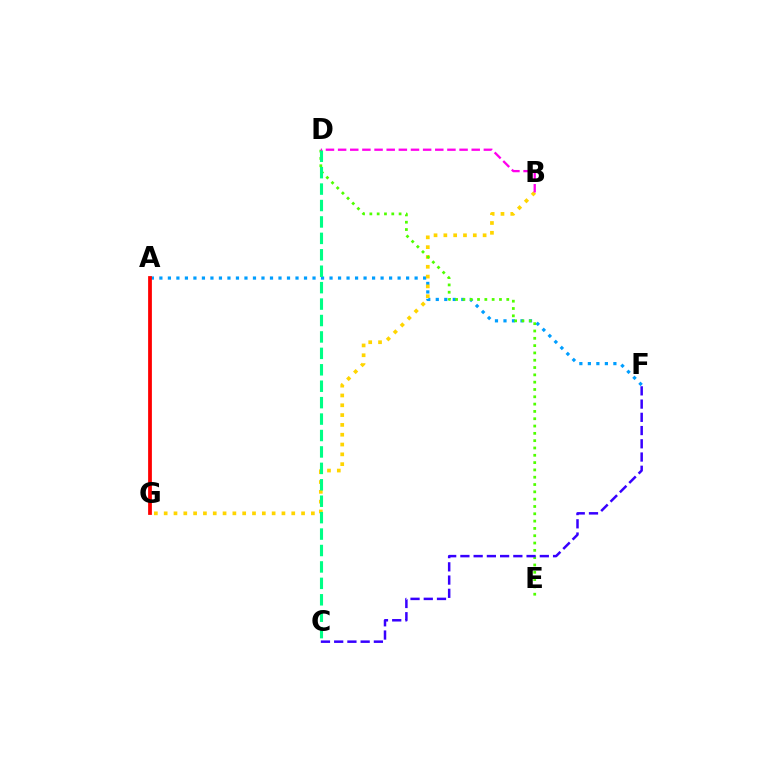{('A', 'F'): [{'color': '#009eff', 'line_style': 'dotted', 'thickness': 2.31}], ('B', 'G'): [{'color': '#ffd500', 'line_style': 'dotted', 'thickness': 2.67}], ('D', 'E'): [{'color': '#4fff00', 'line_style': 'dotted', 'thickness': 1.99}], ('C', 'F'): [{'color': '#3700ff', 'line_style': 'dashed', 'thickness': 1.8}], ('C', 'D'): [{'color': '#00ff86', 'line_style': 'dashed', 'thickness': 2.23}], ('B', 'D'): [{'color': '#ff00ed', 'line_style': 'dashed', 'thickness': 1.65}], ('A', 'G'): [{'color': '#ff0000', 'line_style': 'solid', 'thickness': 2.71}]}